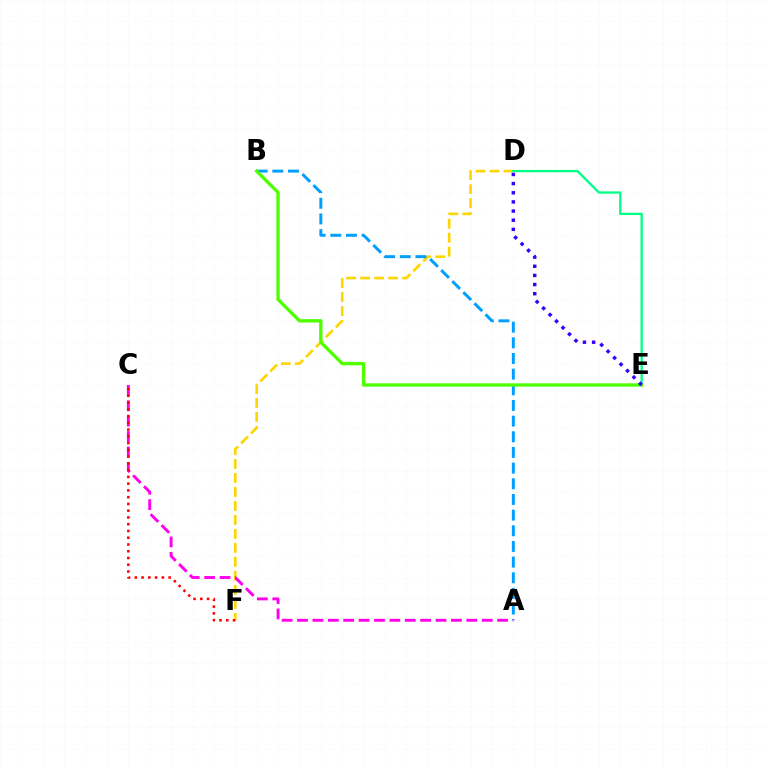{('D', 'F'): [{'color': '#ffd500', 'line_style': 'dashed', 'thickness': 1.9}], ('A', 'B'): [{'color': '#009eff', 'line_style': 'dashed', 'thickness': 2.13}], ('A', 'C'): [{'color': '#ff00ed', 'line_style': 'dashed', 'thickness': 2.09}], ('D', 'E'): [{'color': '#00ff86', 'line_style': 'solid', 'thickness': 1.65}, {'color': '#3700ff', 'line_style': 'dotted', 'thickness': 2.49}], ('C', 'F'): [{'color': '#ff0000', 'line_style': 'dotted', 'thickness': 1.84}], ('B', 'E'): [{'color': '#4fff00', 'line_style': 'solid', 'thickness': 2.41}]}